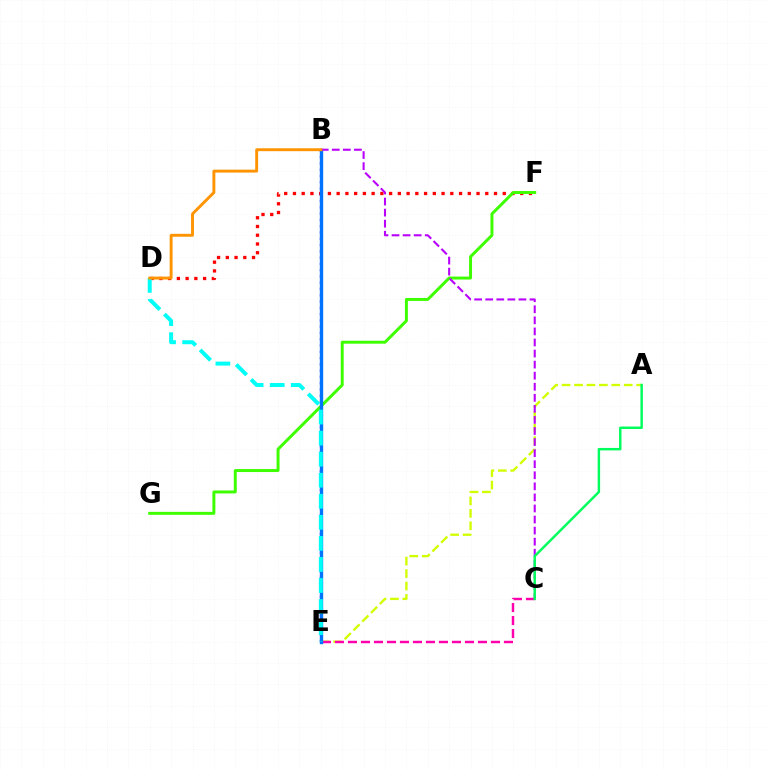{('D', 'F'): [{'color': '#ff0000', 'line_style': 'dotted', 'thickness': 2.38}], ('A', 'E'): [{'color': '#d1ff00', 'line_style': 'dashed', 'thickness': 1.69}], ('B', 'E'): [{'color': '#2500ff', 'line_style': 'dotted', 'thickness': 1.71}, {'color': '#0074ff', 'line_style': 'solid', 'thickness': 2.43}], ('F', 'G'): [{'color': '#3dff00', 'line_style': 'solid', 'thickness': 2.13}], ('C', 'E'): [{'color': '#ff00ac', 'line_style': 'dashed', 'thickness': 1.77}], ('B', 'C'): [{'color': '#b900ff', 'line_style': 'dashed', 'thickness': 1.5}], ('D', 'E'): [{'color': '#00fff6', 'line_style': 'dashed', 'thickness': 2.86}], ('B', 'D'): [{'color': '#ff9400', 'line_style': 'solid', 'thickness': 2.09}], ('A', 'C'): [{'color': '#00ff5c', 'line_style': 'solid', 'thickness': 1.77}]}